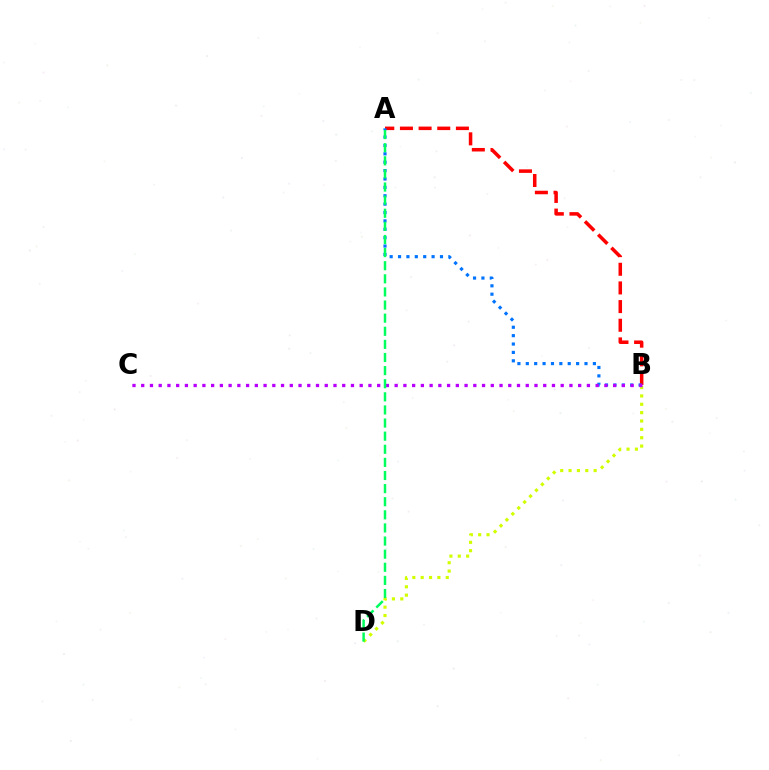{('A', 'B'): [{'color': '#ff0000', 'line_style': 'dashed', 'thickness': 2.53}, {'color': '#0074ff', 'line_style': 'dotted', 'thickness': 2.28}], ('B', 'D'): [{'color': '#d1ff00', 'line_style': 'dotted', 'thickness': 2.27}], ('B', 'C'): [{'color': '#b900ff', 'line_style': 'dotted', 'thickness': 2.37}], ('A', 'D'): [{'color': '#00ff5c', 'line_style': 'dashed', 'thickness': 1.78}]}